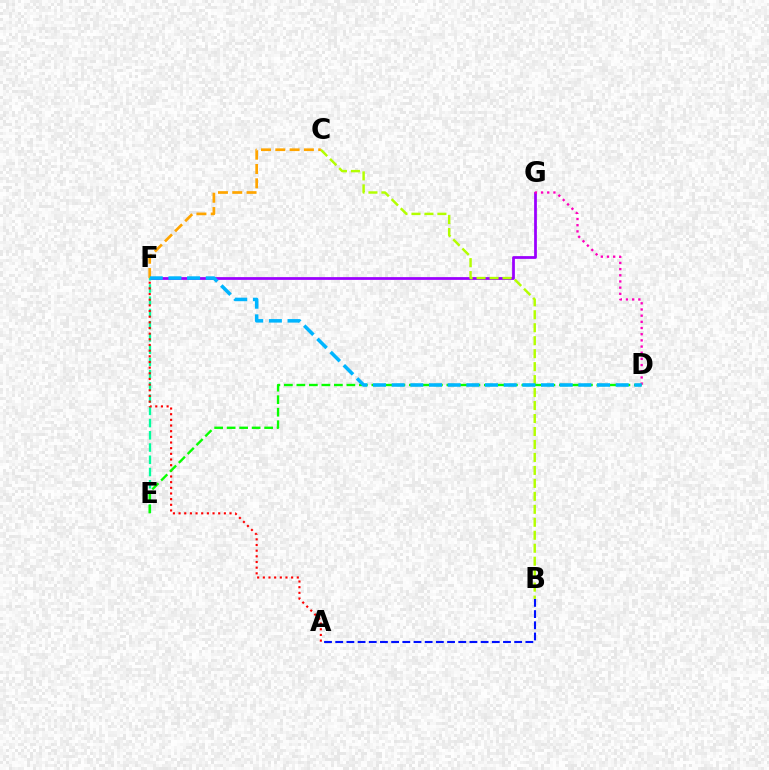{('F', 'G'): [{'color': '#9b00ff', 'line_style': 'solid', 'thickness': 1.99}], ('D', 'G'): [{'color': '#ff00bd', 'line_style': 'dotted', 'thickness': 1.68}], ('A', 'B'): [{'color': '#0010ff', 'line_style': 'dashed', 'thickness': 1.52}], ('B', 'C'): [{'color': '#b3ff00', 'line_style': 'dashed', 'thickness': 1.76}], ('E', 'F'): [{'color': '#00ff9d', 'line_style': 'dashed', 'thickness': 1.66}], ('A', 'F'): [{'color': '#ff0000', 'line_style': 'dotted', 'thickness': 1.54}], ('D', 'E'): [{'color': '#08ff00', 'line_style': 'dashed', 'thickness': 1.7}], ('C', 'F'): [{'color': '#ffa500', 'line_style': 'dashed', 'thickness': 1.94}], ('D', 'F'): [{'color': '#00b5ff', 'line_style': 'dashed', 'thickness': 2.54}]}